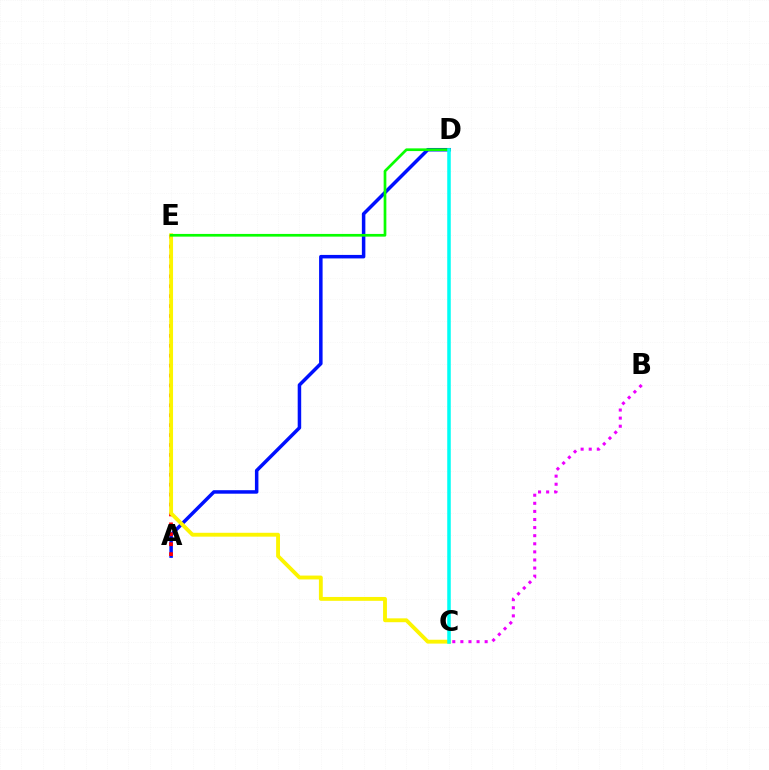{('A', 'D'): [{'color': '#0010ff', 'line_style': 'solid', 'thickness': 2.52}], ('A', 'E'): [{'color': '#ff0000', 'line_style': 'dotted', 'thickness': 2.7}], ('B', 'C'): [{'color': '#ee00ff', 'line_style': 'dotted', 'thickness': 2.2}], ('C', 'E'): [{'color': '#fcf500', 'line_style': 'solid', 'thickness': 2.78}], ('D', 'E'): [{'color': '#08ff00', 'line_style': 'solid', 'thickness': 1.95}], ('C', 'D'): [{'color': '#00fff6', 'line_style': 'solid', 'thickness': 2.54}]}